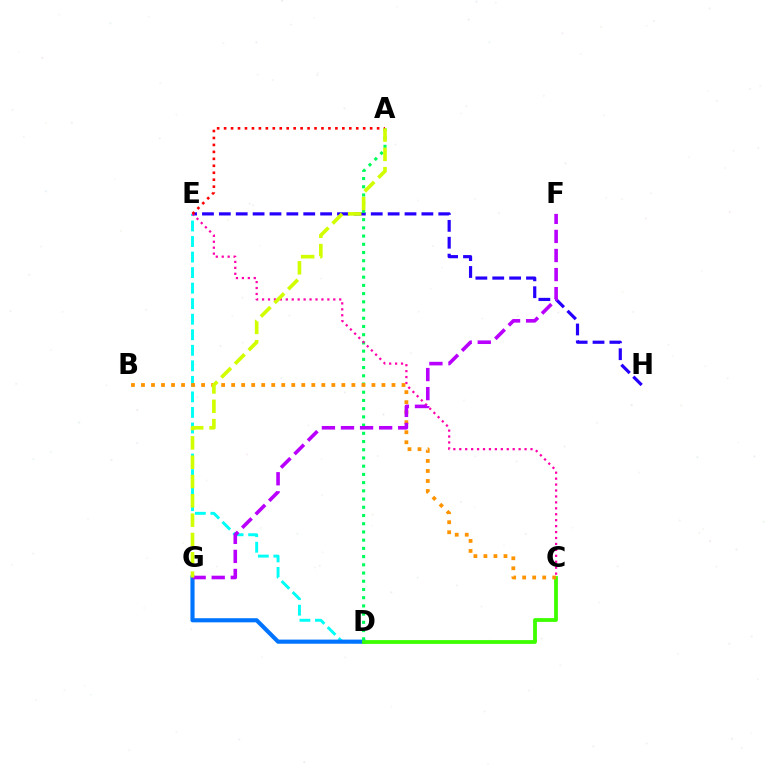{('E', 'H'): [{'color': '#2500ff', 'line_style': 'dashed', 'thickness': 2.29}], ('D', 'E'): [{'color': '#00fff6', 'line_style': 'dashed', 'thickness': 2.11}], ('D', 'G'): [{'color': '#0074ff', 'line_style': 'solid', 'thickness': 2.97}], ('C', 'D'): [{'color': '#3dff00', 'line_style': 'solid', 'thickness': 2.74}], ('A', 'D'): [{'color': '#00ff5c', 'line_style': 'dotted', 'thickness': 2.23}], ('C', 'E'): [{'color': '#ff00ac', 'line_style': 'dotted', 'thickness': 1.61}], ('A', 'E'): [{'color': '#ff0000', 'line_style': 'dotted', 'thickness': 1.89}], ('B', 'C'): [{'color': '#ff9400', 'line_style': 'dotted', 'thickness': 2.72}], ('F', 'G'): [{'color': '#b900ff', 'line_style': 'dashed', 'thickness': 2.59}], ('A', 'G'): [{'color': '#d1ff00', 'line_style': 'dashed', 'thickness': 2.63}]}